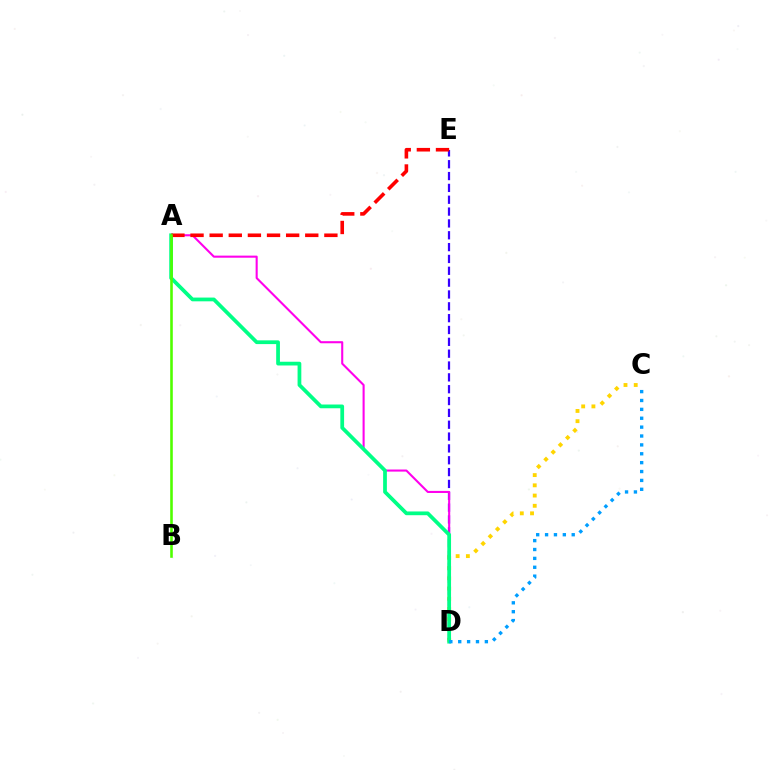{('C', 'D'): [{'color': '#ffd500', 'line_style': 'dotted', 'thickness': 2.78}, {'color': '#009eff', 'line_style': 'dotted', 'thickness': 2.41}], ('D', 'E'): [{'color': '#3700ff', 'line_style': 'dashed', 'thickness': 1.61}], ('A', 'D'): [{'color': '#ff00ed', 'line_style': 'solid', 'thickness': 1.5}, {'color': '#00ff86', 'line_style': 'solid', 'thickness': 2.7}], ('A', 'E'): [{'color': '#ff0000', 'line_style': 'dashed', 'thickness': 2.6}], ('A', 'B'): [{'color': '#4fff00', 'line_style': 'solid', 'thickness': 1.87}]}